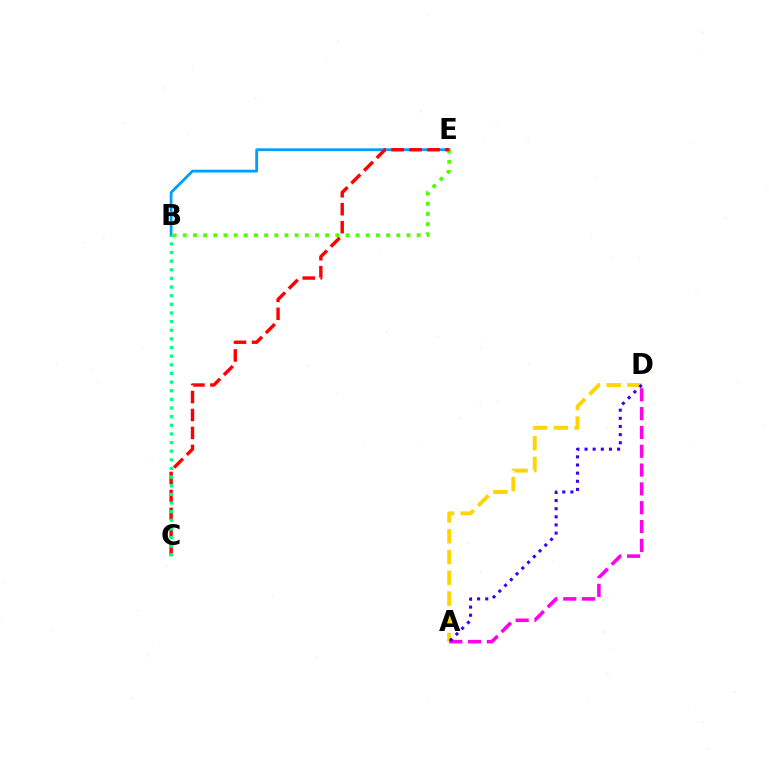{('B', 'E'): [{'color': '#009eff', 'line_style': 'solid', 'thickness': 2.02}, {'color': '#4fff00', 'line_style': 'dotted', 'thickness': 2.76}], ('A', 'D'): [{'color': '#ffd500', 'line_style': 'dashed', 'thickness': 2.82}, {'color': '#ff00ed', 'line_style': 'dashed', 'thickness': 2.56}, {'color': '#3700ff', 'line_style': 'dotted', 'thickness': 2.21}], ('C', 'E'): [{'color': '#ff0000', 'line_style': 'dashed', 'thickness': 2.44}], ('B', 'C'): [{'color': '#00ff86', 'line_style': 'dotted', 'thickness': 2.35}]}